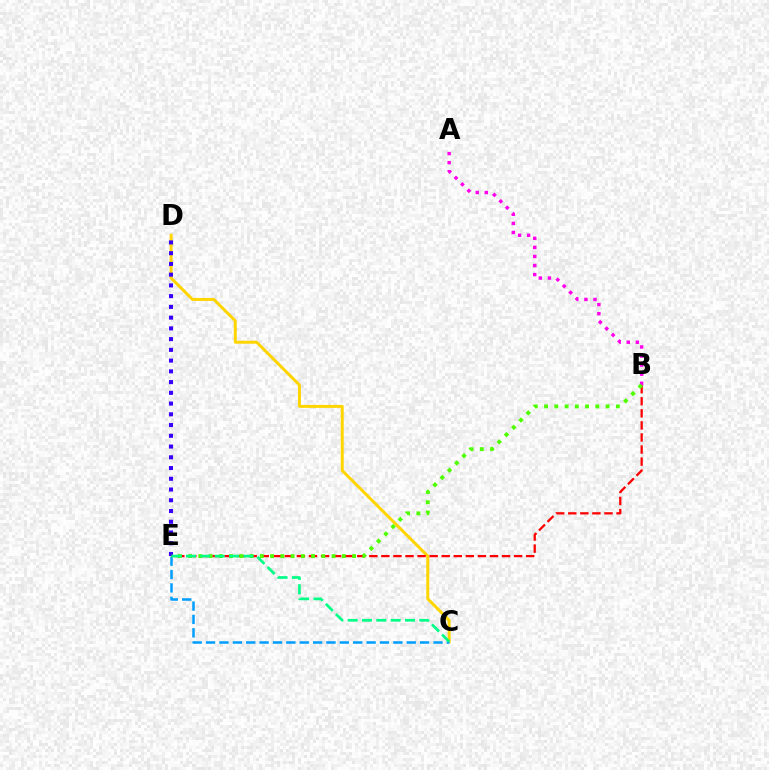{('C', 'D'): [{'color': '#ffd500', 'line_style': 'solid', 'thickness': 2.15}], ('A', 'B'): [{'color': '#ff00ed', 'line_style': 'dotted', 'thickness': 2.47}], ('B', 'E'): [{'color': '#ff0000', 'line_style': 'dashed', 'thickness': 1.64}, {'color': '#4fff00', 'line_style': 'dotted', 'thickness': 2.79}], ('D', 'E'): [{'color': '#3700ff', 'line_style': 'dotted', 'thickness': 2.92}], ('C', 'E'): [{'color': '#009eff', 'line_style': 'dashed', 'thickness': 1.82}, {'color': '#00ff86', 'line_style': 'dashed', 'thickness': 1.95}]}